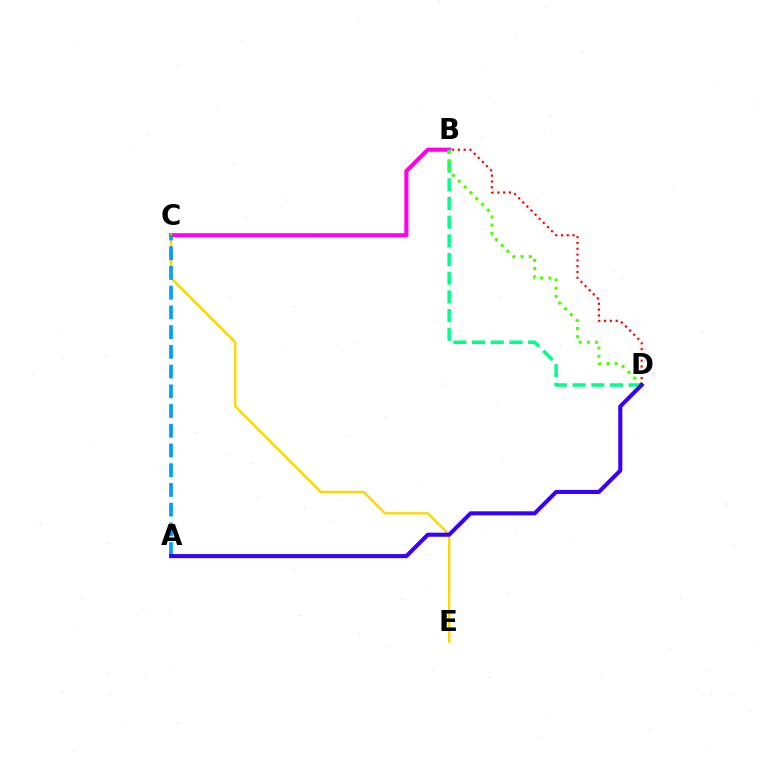{('B', 'C'): [{'color': '#ff00ed', 'line_style': 'solid', 'thickness': 2.97}], ('B', 'D'): [{'color': '#00ff86', 'line_style': 'dashed', 'thickness': 2.54}, {'color': '#4fff00', 'line_style': 'dotted', 'thickness': 2.23}, {'color': '#ff0000', 'line_style': 'dotted', 'thickness': 1.58}], ('C', 'E'): [{'color': '#ffd500', 'line_style': 'solid', 'thickness': 1.71}], ('A', 'C'): [{'color': '#009eff', 'line_style': 'dashed', 'thickness': 2.68}], ('A', 'D'): [{'color': '#3700ff', 'line_style': 'solid', 'thickness': 2.93}]}